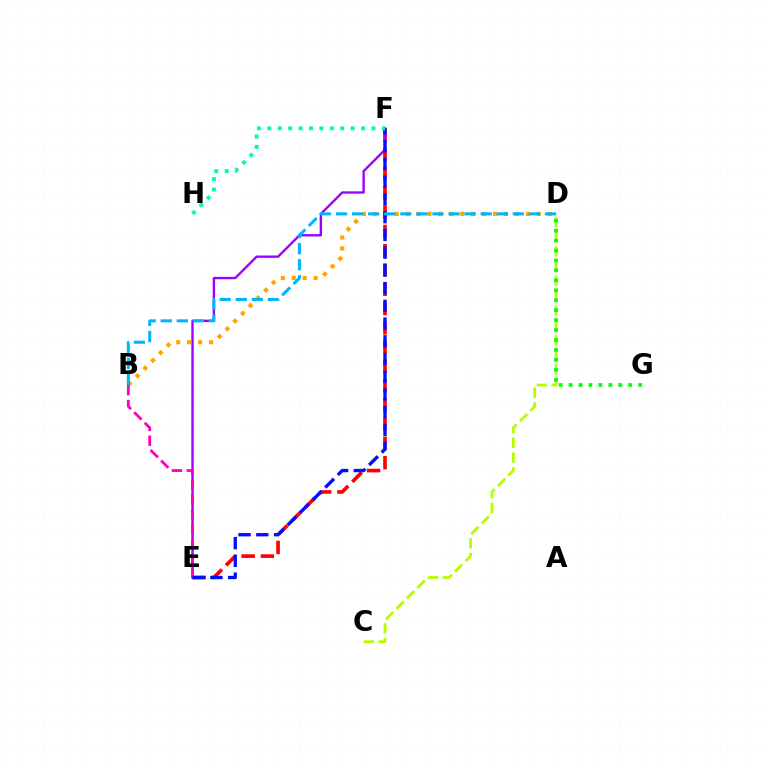{('E', 'F'): [{'color': '#ff0000', 'line_style': 'dashed', 'thickness': 2.62}, {'color': '#9b00ff', 'line_style': 'solid', 'thickness': 1.69}, {'color': '#0010ff', 'line_style': 'dashed', 'thickness': 2.41}], ('B', 'D'): [{'color': '#ffa500', 'line_style': 'dotted', 'thickness': 2.97}, {'color': '#00b5ff', 'line_style': 'dashed', 'thickness': 2.18}], ('C', 'D'): [{'color': '#b3ff00', 'line_style': 'dashed', 'thickness': 2.01}], ('B', 'E'): [{'color': '#ff00bd', 'line_style': 'dashed', 'thickness': 2.02}], ('F', 'H'): [{'color': '#00ff9d', 'line_style': 'dotted', 'thickness': 2.83}], ('D', 'G'): [{'color': '#08ff00', 'line_style': 'dotted', 'thickness': 2.7}]}